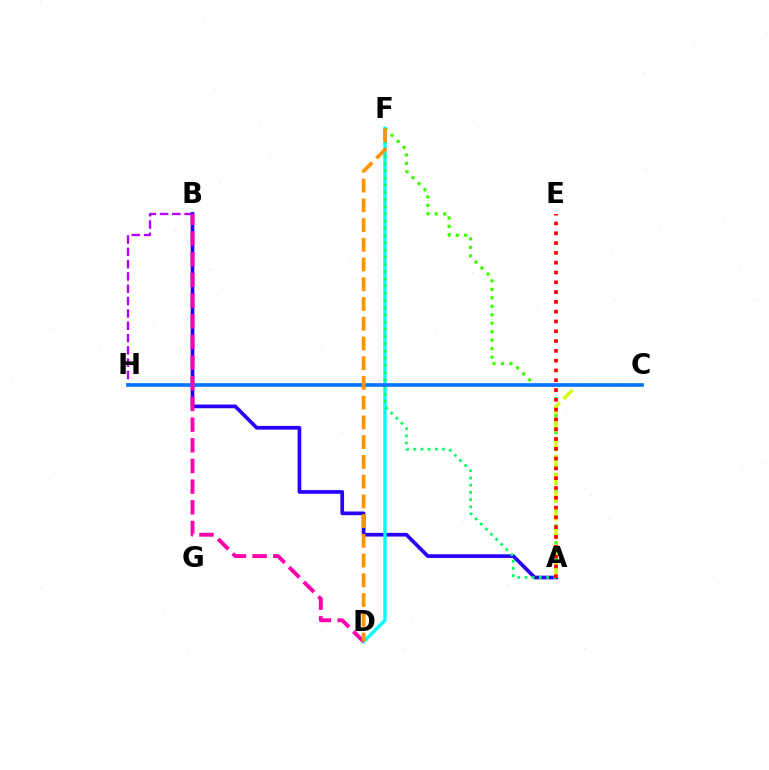{('B', 'H'): [{'color': '#b900ff', 'line_style': 'dashed', 'thickness': 1.67}], ('A', 'B'): [{'color': '#2500ff', 'line_style': 'solid', 'thickness': 2.65}], ('A', 'F'): [{'color': '#3dff00', 'line_style': 'dotted', 'thickness': 2.3}, {'color': '#00ff5c', 'line_style': 'dotted', 'thickness': 1.96}], ('D', 'F'): [{'color': '#00fff6', 'line_style': 'solid', 'thickness': 2.45}, {'color': '#ff9400', 'line_style': 'dashed', 'thickness': 2.68}], ('A', 'C'): [{'color': '#d1ff00', 'line_style': 'dashed', 'thickness': 2.43}], ('C', 'H'): [{'color': '#0074ff', 'line_style': 'solid', 'thickness': 2.63}], ('B', 'D'): [{'color': '#ff00ac', 'line_style': 'dashed', 'thickness': 2.81}], ('A', 'E'): [{'color': '#ff0000', 'line_style': 'dotted', 'thickness': 2.66}]}